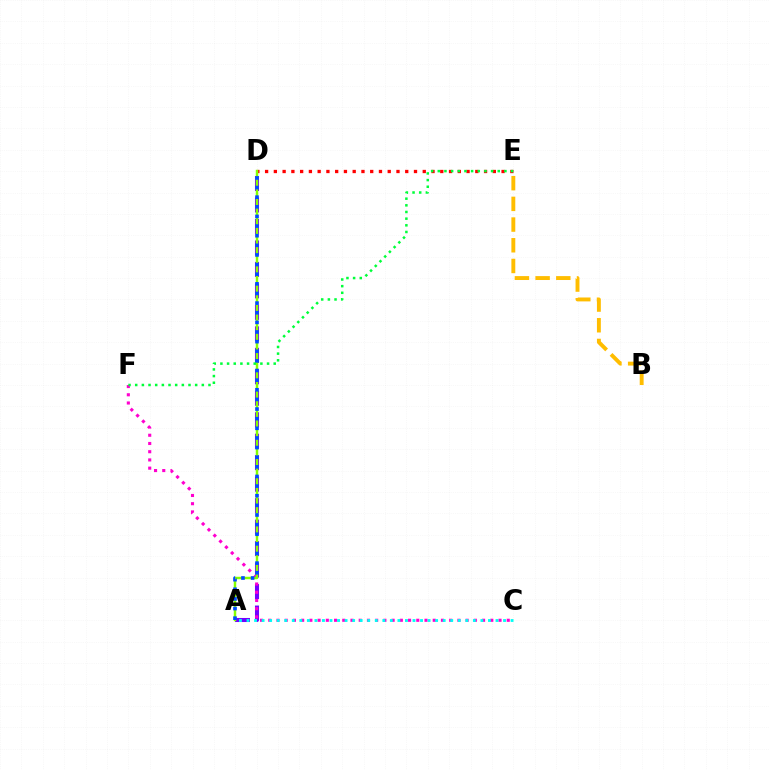{('A', 'D'): [{'color': '#7200ff', 'line_style': 'dashed', 'thickness': 2.92}, {'color': '#84ff00', 'line_style': 'solid', 'thickness': 1.77}, {'color': '#004bff', 'line_style': 'dotted', 'thickness': 2.62}], ('C', 'F'): [{'color': '#ff00cf', 'line_style': 'dotted', 'thickness': 2.23}], ('D', 'E'): [{'color': '#ff0000', 'line_style': 'dotted', 'thickness': 2.38}], ('A', 'C'): [{'color': '#00fff6', 'line_style': 'dotted', 'thickness': 2.05}], ('E', 'F'): [{'color': '#00ff39', 'line_style': 'dotted', 'thickness': 1.81}], ('B', 'E'): [{'color': '#ffbd00', 'line_style': 'dashed', 'thickness': 2.81}]}